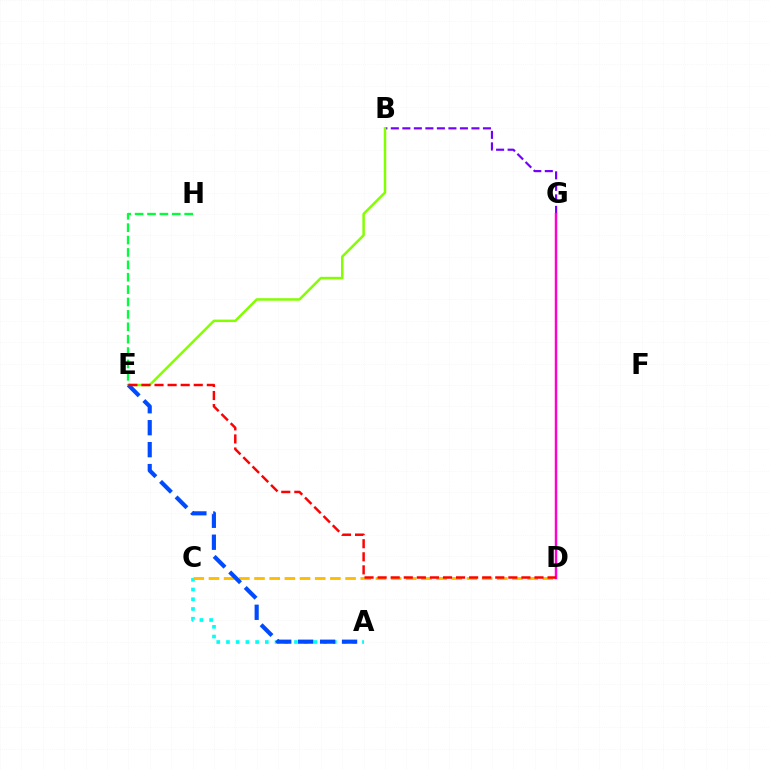{('B', 'G'): [{'color': '#7200ff', 'line_style': 'dashed', 'thickness': 1.56}], ('D', 'G'): [{'color': '#ff00cf', 'line_style': 'solid', 'thickness': 1.77}], ('B', 'E'): [{'color': '#84ff00', 'line_style': 'solid', 'thickness': 1.79}], ('E', 'H'): [{'color': '#00ff39', 'line_style': 'dashed', 'thickness': 1.68}], ('A', 'C'): [{'color': '#00fff6', 'line_style': 'dotted', 'thickness': 2.64}], ('C', 'D'): [{'color': '#ffbd00', 'line_style': 'dashed', 'thickness': 2.06}], ('A', 'E'): [{'color': '#004bff', 'line_style': 'dashed', 'thickness': 2.98}], ('D', 'E'): [{'color': '#ff0000', 'line_style': 'dashed', 'thickness': 1.78}]}